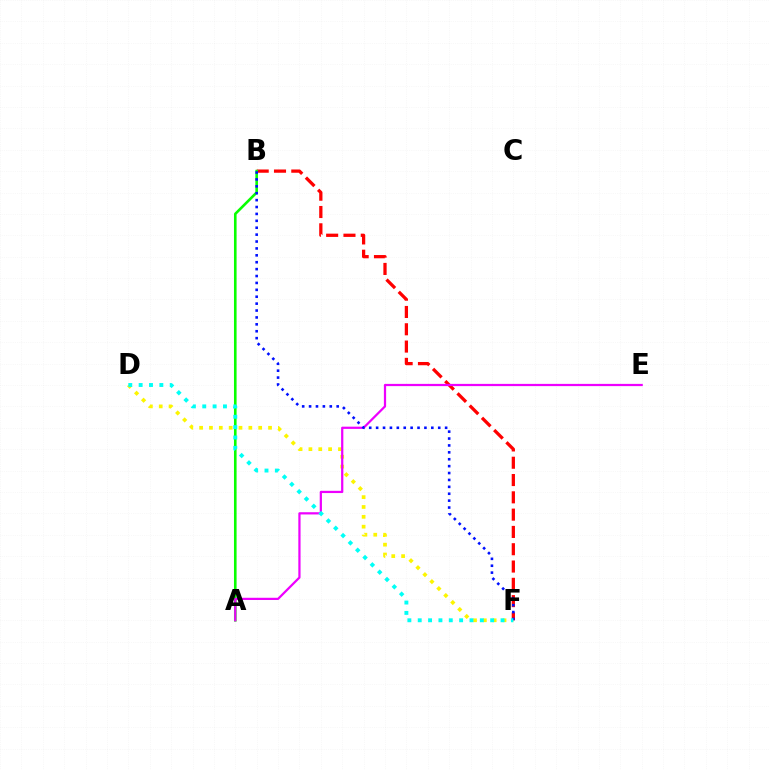{('B', 'F'): [{'color': '#ff0000', 'line_style': 'dashed', 'thickness': 2.35}, {'color': '#0010ff', 'line_style': 'dotted', 'thickness': 1.87}], ('A', 'B'): [{'color': '#08ff00', 'line_style': 'solid', 'thickness': 1.88}], ('D', 'F'): [{'color': '#fcf500', 'line_style': 'dotted', 'thickness': 2.68}, {'color': '#00fff6', 'line_style': 'dotted', 'thickness': 2.81}], ('A', 'E'): [{'color': '#ee00ff', 'line_style': 'solid', 'thickness': 1.61}]}